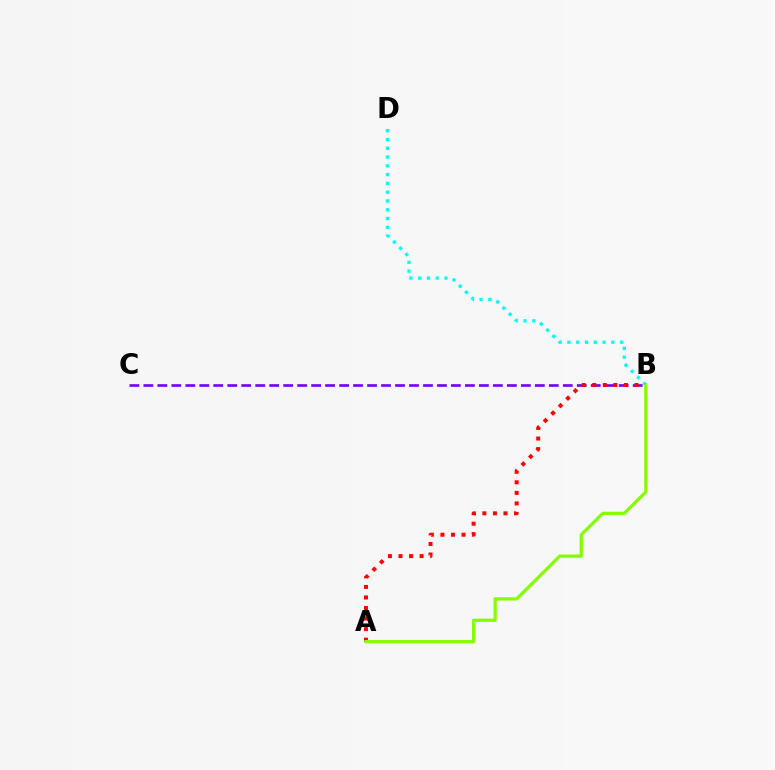{('B', 'C'): [{'color': '#7200ff', 'line_style': 'dashed', 'thickness': 1.9}], ('B', 'D'): [{'color': '#00fff6', 'line_style': 'dotted', 'thickness': 2.39}], ('A', 'B'): [{'color': '#ff0000', 'line_style': 'dotted', 'thickness': 2.87}, {'color': '#84ff00', 'line_style': 'solid', 'thickness': 2.35}]}